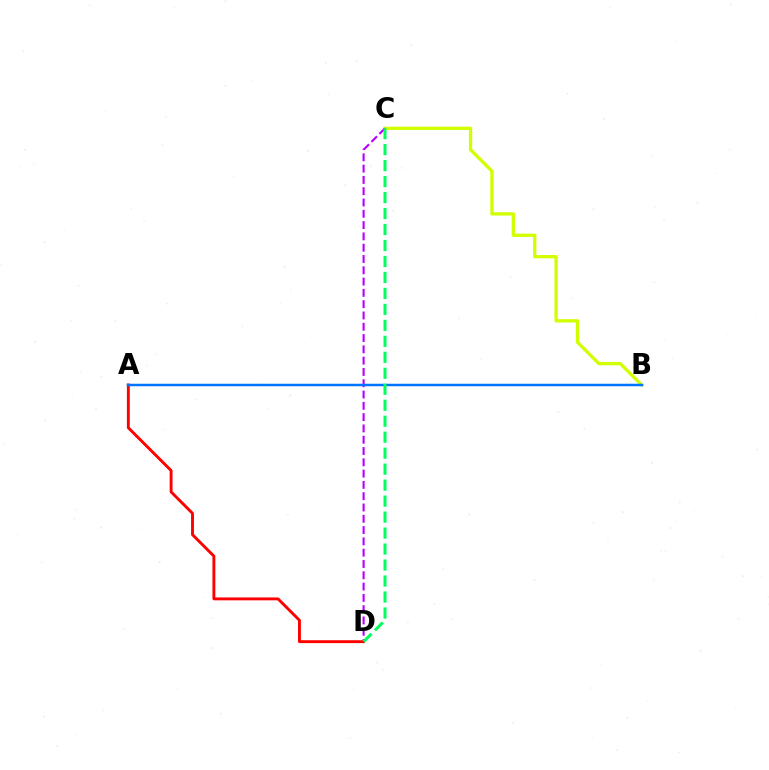{('B', 'C'): [{'color': '#d1ff00', 'line_style': 'solid', 'thickness': 2.37}], ('C', 'D'): [{'color': '#b900ff', 'line_style': 'dashed', 'thickness': 1.53}, {'color': '#00ff5c', 'line_style': 'dashed', 'thickness': 2.17}], ('A', 'D'): [{'color': '#ff0000', 'line_style': 'solid', 'thickness': 2.08}], ('A', 'B'): [{'color': '#0074ff', 'line_style': 'solid', 'thickness': 1.8}]}